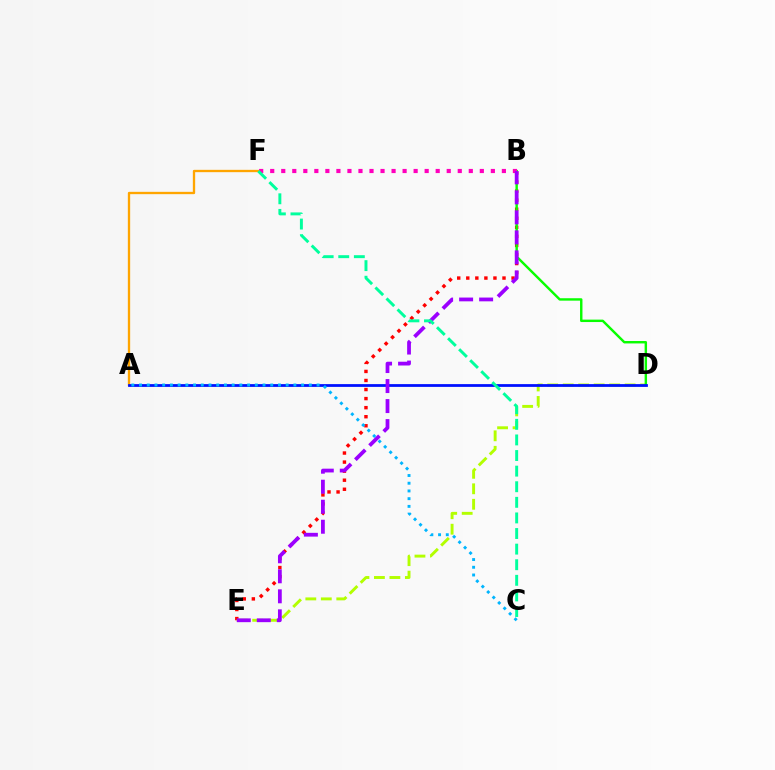{('A', 'F'): [{'color': '#ffa500', 'line_style': 'solid', 'thickness': 1.68}], ('B', 'E'): [{'color': '#ff0000', 'line_style': 'dotted', 'thickness': 2.46}, {'color': '#9b00ff', 'line_style': 'dashed', 'thickness': 2.72}], ('D', 'E'): [{'color': '#b3ff00', 'line_style': 'dashed', 'thickness': 2.1}], ('B', 'D'): [{'color': '#08ff00', 'line_style': 'solid', 'thickness': 1.74}], ('B', 'F'): [{'color': '#ff00bd', 'line_style': 'dotted', 'thickness': 3.0}], ('A', 'D'): [{'color': '#0010ff', 'line_style': 'solid', 'thickness': 1.99}], ('A', 'C'): [{'color': '#00b5ff', 'line_style': 'dotted', 'thickness': 2.1}], ('C', 'F'): [{'color': '#00ff9d', 'line_style': 'dashed', 'thickness': 2.12}]}